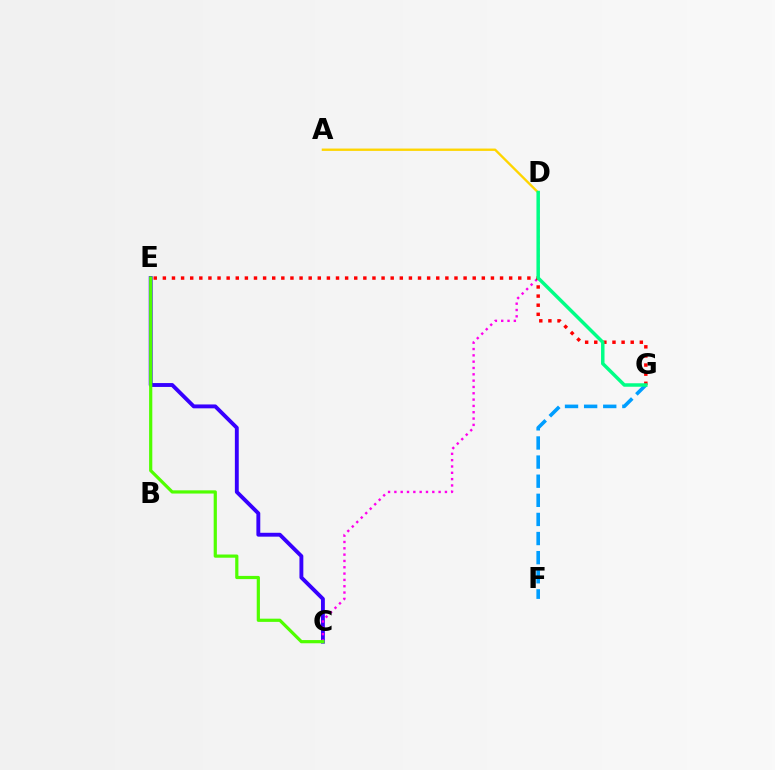{('C', 'E'): [{'color': '#3700ff', 'line_style': 'solid', 'thickness': 2.79}, {'color': '#4fff00', 'line_style': 'solid', 'thickness': 2.31}], ('A', 'D'): [{'color': '#ffd500', 'line_style': 'solid', 'thickness': 1.69}], ('C', 'D'): [{'color': '#ff00ed', 'line_style': 'dotted', 'thickness': 1.72}], ('F', 'G'): [{'color': '#009eff', 'line_style': 'dashed', 'thickness': 2.6}], ('E', 'G'): [{'color': '#ff0000', 'line_style': 'dotted', 'thickness': 2.48}], ('D', 'G'): [{'color': '#00ff86', 'line_style': 'solid', 'thickness': 2.51}]}